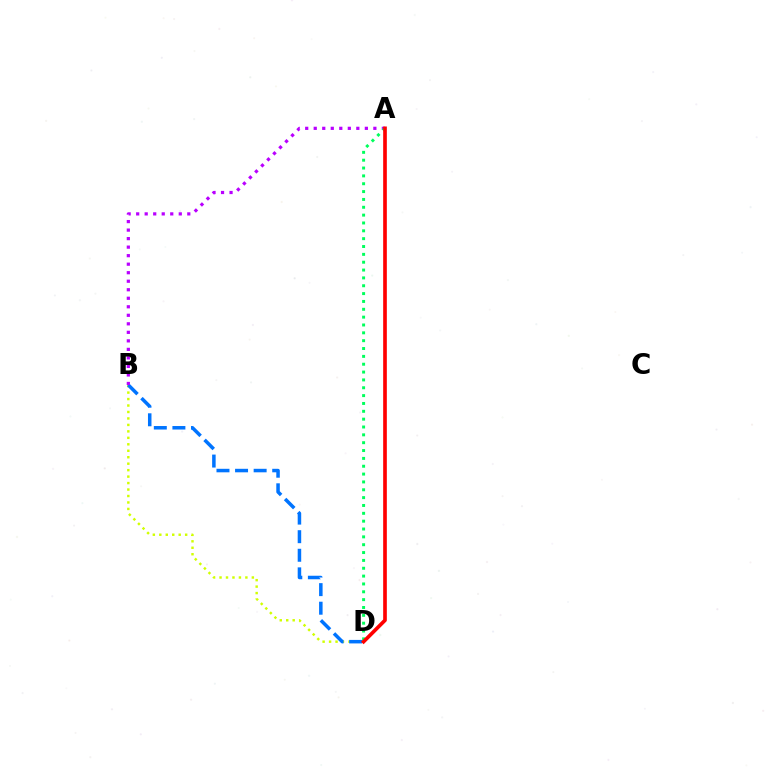{('B', 'D'): [{'color': '#d1ff00', 'line_style': 'dotted', 'thickness': 1.76}, {'color': '#0074ff', 'line_style': 'dashed', 'thickness': 2.52}], ('A', 'B'): [{'color': '#b900ff', 'line_style': 'dotted', 'thickness': 2.31}], ('A', 'D'): [{'color': '#00ff5c', 'line_style': 'dotted', 'thickness': 2.13}, {'color': '#ff0000', 'line_style': 'solid', 'thickness': 2.64}]}